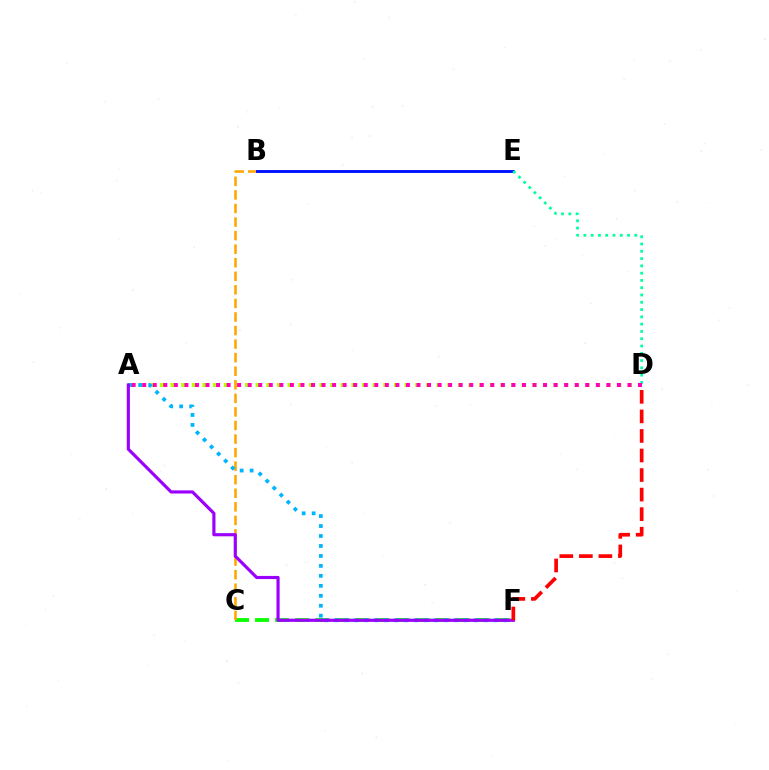{('C', 'F'): [{'color': '#08ff00', 'line_style': 'dashed', 'thickness': 2.72}], ('A', 'D'): [{'color': '#b3ff00', 'line_style': 'dotted', 'thickness': 2.89}, {'color': '#ff00bd', 'line_style': 'dotted', 'thickness': 2.87}], ('B', 'C'): [{'color': '#ffa500', 'line_style': 'dashed', 'thickness': 1.84}], ('B', 'E'): [{'color': '#0010ff', 'line_style': 'solid', 'thickness': 2.07}], ('A', 'F'): [{'color': '#00b5ff', 'line_style': 'dotted', 'thickness': 2.71}, {'color': '#9b00ff', 'line_style': 'solid', 'thickness': 2.27}], ('D', 'E'): [{'color': '#00ff9d', 'line_style': 'dotted', 'thickness': 1.98}], ('D', 'F'): [{'color': '#ff0000', 'line_style': 'dashed', 'thickness': 2.66}]}